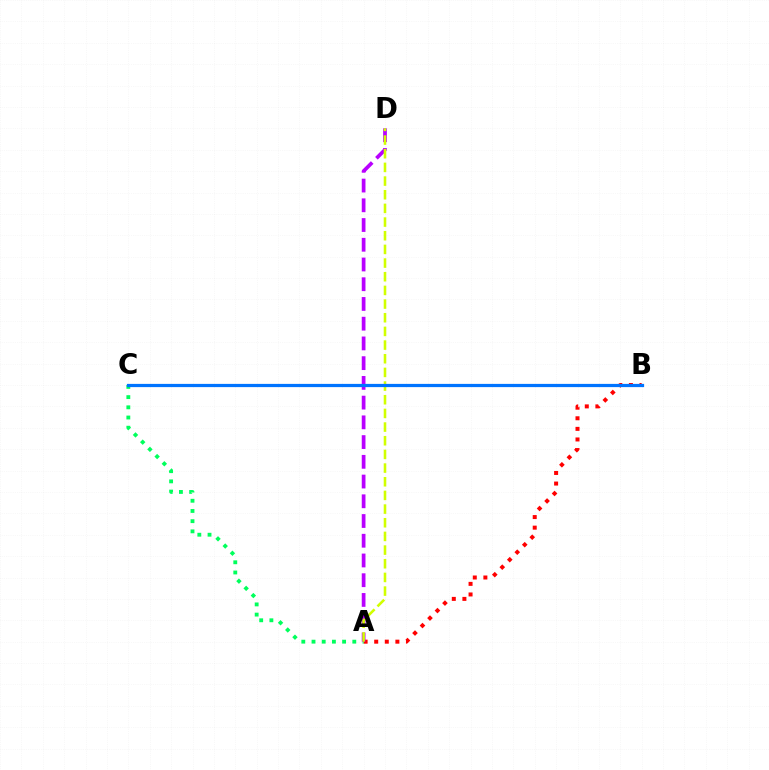{('A', 'B'): [{'color': '#ff0000', 'line_style': 'dotted', 'thickness': 2.88}], ('A', 'C'): [{'color': '#00ff5c', 'line_style': 'dotted', 'thickness': 2.77}], ('A', 'D'): [{'color': '#b900ff', 'line_style': 'dashed', 'thickness': 2.68}, {'color': '#d1ff00', 'line_style': 'dashed', 'thickness': 1.86}], ('B', 'C'): [{'color': '#0074ff', 'line_style': 'solid', 'thickness': 2.33}]}